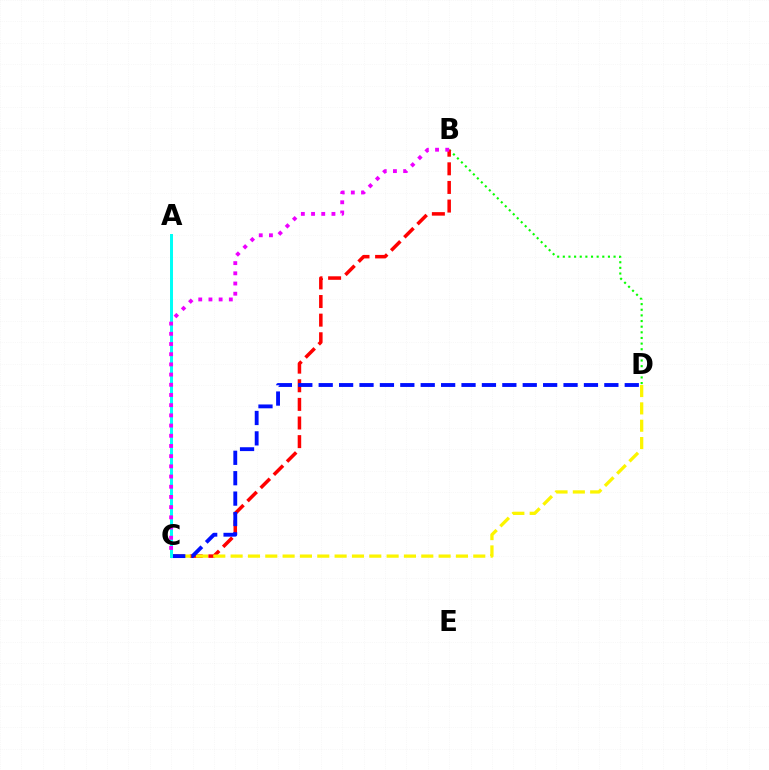{('B', 'D'): [{'color': '#08ff00', 'line_style': 'dotted', 'thickness': 1.53}], ('B', 'C'): [{'color': '#ff0000', 'line_style': 'dashed', 'thickness': 2.53}, {'color': '#ee00ff', 'line_style': 'dotted', 'thickness': 2.77}], ('C', 'D'): [{'color': '#fcf500', 'line_style': 'dashed', 'thickness': 2.35}, {'color': '#0010ff', 'line_style': 'dashed', 'thickness': 2.77}], ('A', 'C'): [{'color': '#00fff6', 'line_style': 'solid', 'thickness': 2.14}]}